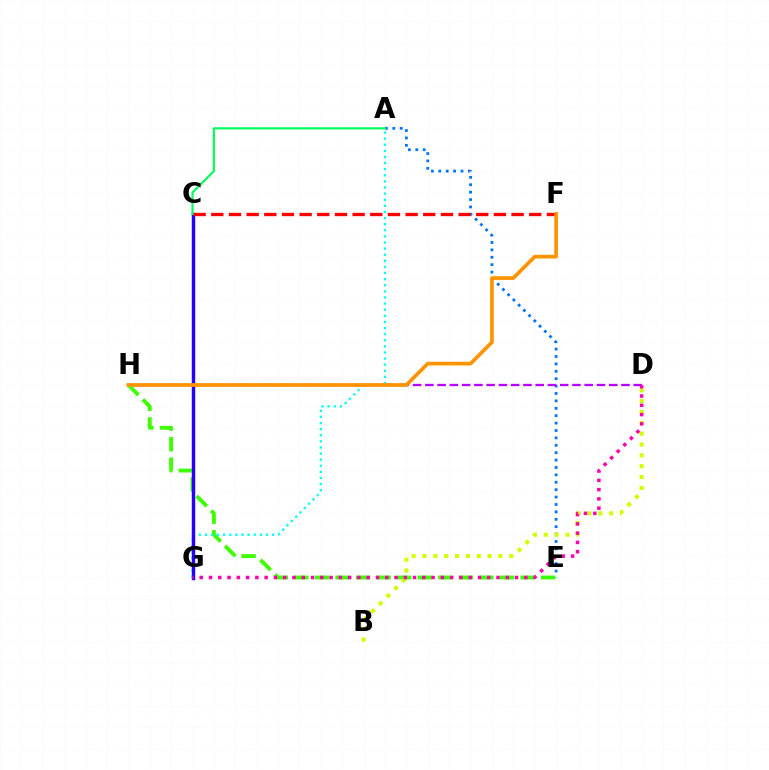{('A', 'E'): [{'color': '#0074ff', 'line_style': 'dotted', 'thickness': 2.01}], ('E', 'H'): [{'color': '#3dff00', 'line_style': 'dashed', 'thickness': 2.79}], ('A', 'G'): [{'color': '#00fff6', 'line_style': 'dotted', 'thickness': 1.66}], ('B', 'D'): [{'color': '#d1ff00', 'line_style': 'dotted', 'thickness': 2.95}], ('D', 'H'): [{'color': '#b900ff', 'line_style': 'dashed', 'thickness': 1.67}], ('C', 'G'): [{'color': '#2500ff', 'line_style': 'solid', 'thickness': 2.48}], ('C', 'F'): [{'color': '#ff0000', 'line_style': 'dashed', 'thickness': 2.4}], ('A', 'C'): [{'color': '#00ff5c', 'line_style': 'solid', 'thickness': 1.57}], ('F', 'H'): [{'color': '#ff9400', 'line_style': 'solid', 'thickness': 2.67}], ('D', 'G'): [{'color': '#ff00ac', 'line_style': 'dotted', 'thickness': 2.52}]}